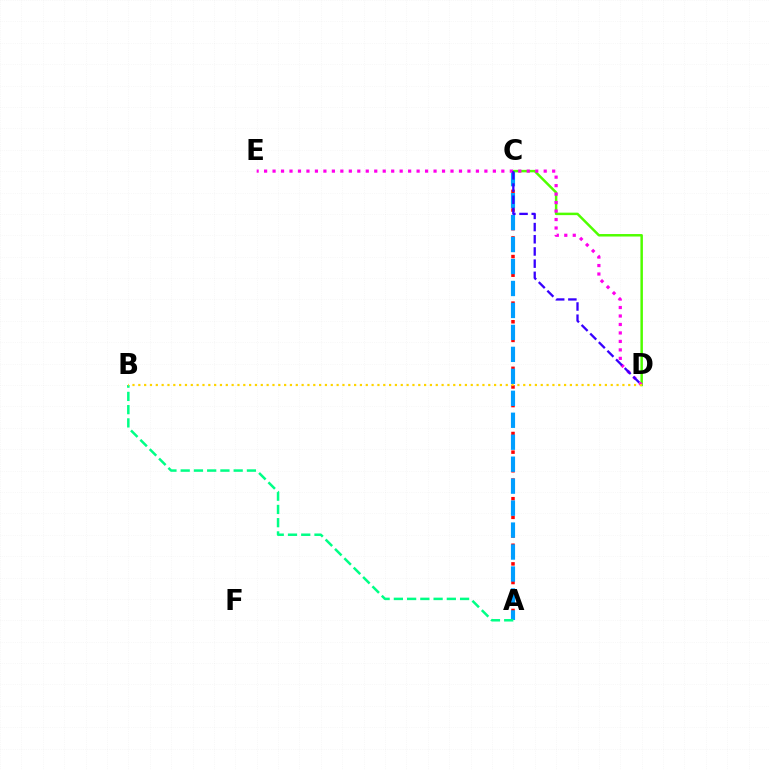{('A', 'C'): [{'color': '#ff0000', 'line_style': 'dotted', 'thickness': 2.53}, {'color': '#009eff', 'line_style': 'dashed', 'thickness': 2.98}], ('C', 'D'): [{'color': '#4fff00', 'line_style': 'solid', 'thickness': 1.79}, {'color': '#3700ff', 'line_style': 'dashed', 'thickness': 1.66}], ('D', 'E'): [{'color': '#ff00ed', 'line_style': 'dotted', 'thickness': 2.3}], ('A', 'B'): [{'color': '#00ff86', 'line_style': 'dashed', 'thickness': 1.8}], ('B', 'D'): [{'color': '#ffd500', 'line_style': 'dotted', 'thickness': 1.58}]}